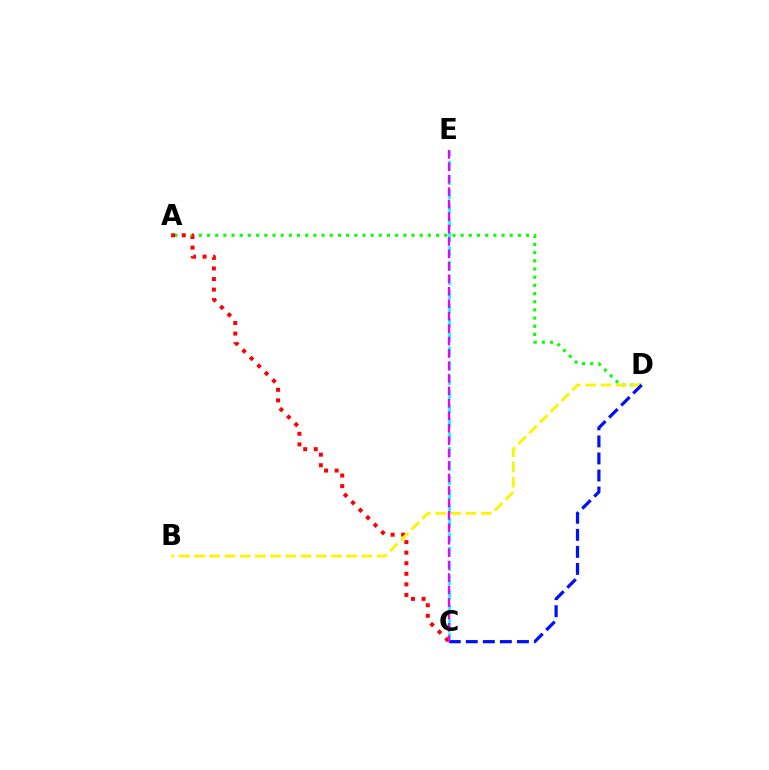{('A', 'D'): [{'color': '#08ff00', 'line_style': 'dotted', 'thickness': 2.22}], ('A', 'C'): [{'color': '#ff0000', 'line_style': 'dotted', 'thickness': 2.87}], ('C', 'E'): [{'color': '#00fff6', 'line_style': 'dashed', 'thickness': 1.94}, {'color': '#ee00ff', 'line_style': 'dashed', 'thickness': 1.69}], ('B', 'D'): [{'color': '#fcf500', 'line_style': 'dashed', 'thickness': 2.07}], ('C', 'D'): [{'color': '#0010ff', 'line_style': 'dashed', 'thickness': 2.32}]}